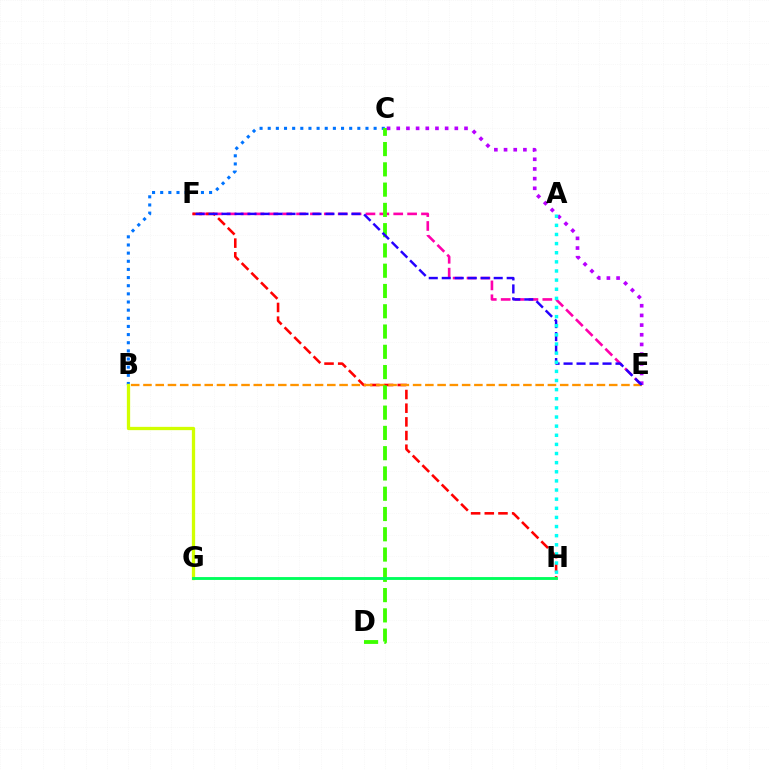{('E', 'F'): [{'color': '#ff00ac', 'line_style': 'dashed', 'thickness': 1.89}, {'color': '#2500ff', 'line_style': 'dashed', 'thickness': 1.76}], ('B', 'C'): [{'color': '#0074ff', 'line_style': 'dotted', 'thickness': 2.21}], ('B', 'G'): [{'color': '#d1ff00', 'line_style': 'solid', 'thickness': 2.37}], ('F', 'H'): [{'color': '#ff0000', 'line_style': 'dashed', 'thickness': 1.86}], ('B', 'E'): [{'color': '#ff9400', 'line_style': 'dashed', 'thickness': 1.67}], ('C', 'D'): [{'color': '#3dff00', 'line_style': 'dashed', 'thickness': 2.75}], ('C', 'E'): [{'color': '#b900ff', 'line_style': 'dotted', 'thickness': 2.63}], ('A', 'H'): [{'color': '#00fff6', 'line_style': 'dotted', 'thickness': 2.48}], ('G', 'H'): [{'color': '#00ff5c', 'line_style': 'solid', 'thickness': 2.06}]}